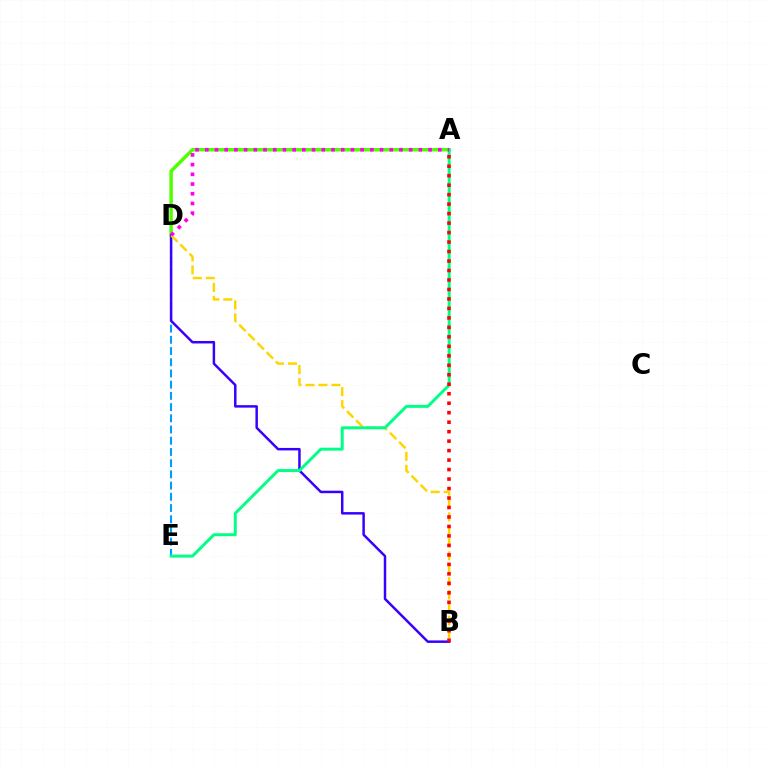{('D', 'E'): [{'color': '#009eff', 'line_style': 'dashed', 'thickness': 1.52}], ('A', 'D'): [{'color': '#4fff00', 'line_style': 'solid', 'thickness': 2.47}, {'color': '#ff00ed', 'line_style': 'dotted', 'thickness': 2.64}], ('B', 'D'): [{'color': '#3700ff', 'line_style': 'solid', 'thickness': 1.78}, {'color': '#ffd500', 'line_style': 'dashed', 'thickness': 1.76}], ('A', 'E'): [{'color': '#00ff86', 'line_style': 'solid', 'thickness': 2.14}], ('A', 'B'): [{'color': '#ff0000', 'line_style': 'dotted', 'thickness': 2.58}]}